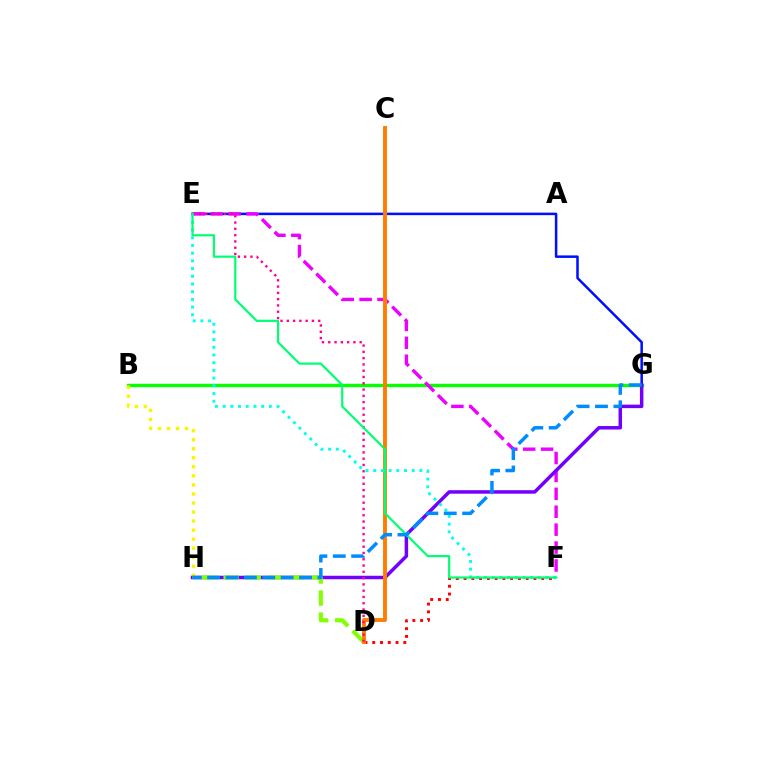{('B', 'G'): [{'color': '#08ff00', 'line_style': 'solid', 'thickness': 2.43}], ('D', 'F'): [{'color': '#ff0000', 'line_style': 'dotted', 'thickness': 2.11}], ('E', 'G'): [{'color': '#0010ff', 'line_style': 'solid', 'thickness': 1.82}], ('B', 'H'): [{'color': '#fcf500', 'line_style': 'dotted', 'thickness': 2.46}], ('E', 'F'): [{'color': '#ee00ff', 'line_style': 'dashed', 'thickness': 2.43}, {'color': '#00fff6', 'line_style': 'dotted', 'thickness': 2.09}, {'color': '#00ff74', 'line_style': 'solid', 'thickness': 1.58}], ('G', 'H'): [{'color': '#7200ff', 'line_style': 'solid', 'thickness': 2.51}, {'color': '#008cff', 'line_style': 'dashed', 'thickness': 2.5}], ('D', 'H'): [{'color': '#84ff00', 'line_style': 'dashed', 'thickness': 3.0}], ('C', 'D'): [{'color': '#ff7c00', 'line_style': 'solid', 'thickness': 2.8}], ('D', 'E'): [{'color': '#ff0094', 'line_style': 'dotted', 'thickness': 1.71}]}